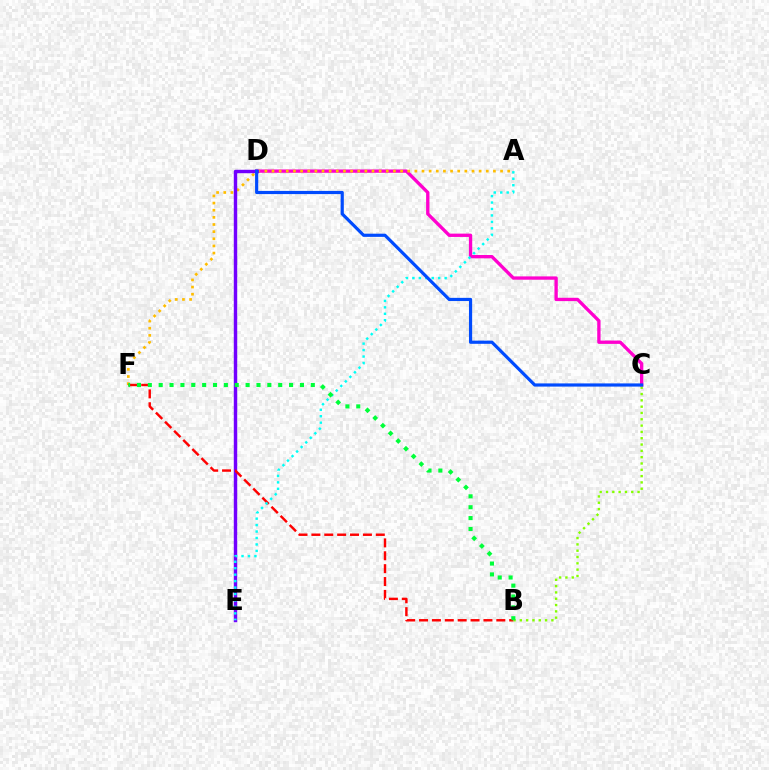{('C', 'D'): [{'color': '#ff00cf', 'line_style': 'solid', 'thickness': 2.39}, {'color': '#004bff', 'line_style': 'solid', 'thickness': 2.29}], ('A', 'F'): [{'color': '#ffbd00', 'line_style': 'dotted', 'thickness': 1.94}], ('D', 'E'): [{'color': '#7200ff', 'line_style': 'solid', 'thickness': 2.47}], ('B', 'C'): [{'color': '#84ff00', 'line_style': 'dotted', 'thickness': 1.71}], ('B', 'F'): [{'color': '#ff0000', 'line_style': 'dashed', 'thickness': 1.75}, {'color': '#00ff39', 'line_style': 'dotted', 'thickness': 2.95}], ('A', 'E'): [{'color': '#00fff6', 'line_style': 'dotted', 'thickness': 1.75}]}